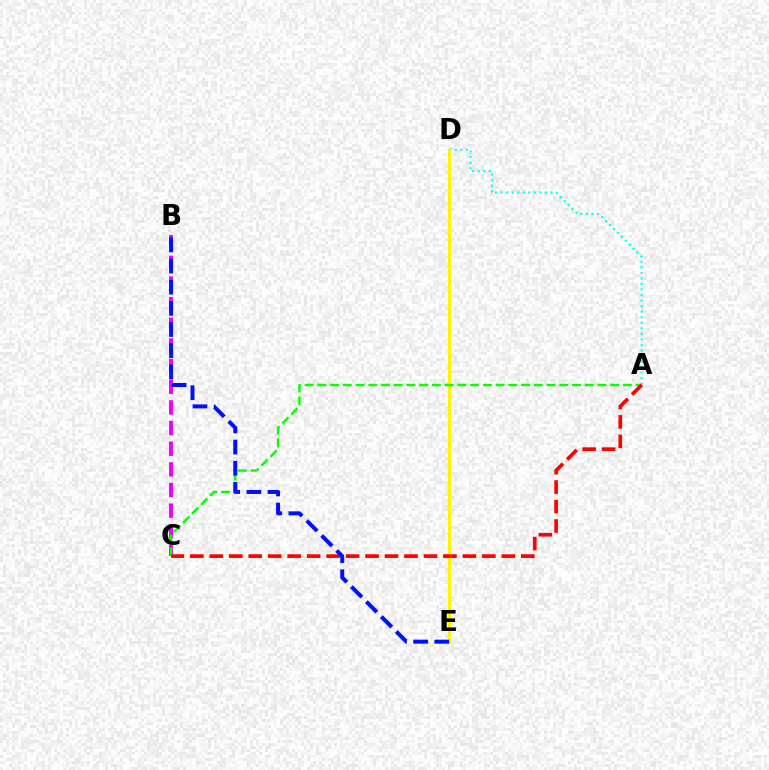{('A', 'D'): [{'color': '#00fff6', 'line_style': 'dotted', 'thickness': 1.51}], ('B', 'C'): [{'color': '#ee00ff', 'line_style': 'dashed', 'thickness': 2.81}], ('D', 'E'): [{'color': '#fcf500', 'line_style': 'solid', 'thickness': 2.1}], ('A', 'C'): [{'color': '#08ff00', 'line_style': 'dashed', 'thickness': 1.73}, {'color': '#ff0000', 'line_style': 'dashed', 'thickness': 2.65}], ('B', 'E'): [{'color': '#0010ff', 'line_style': 'dashed', 'thickness': 2.87}]}